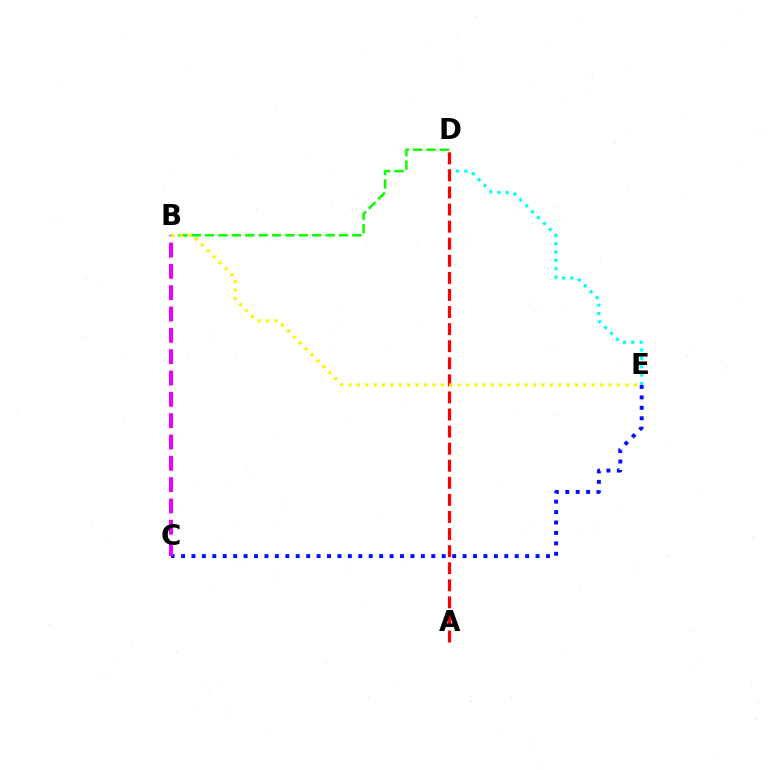{('D', 'E'): [{'color': '#00fff6', 'line_style': 'dotted', 'thickness': 2.27}], ('A', 'D'): [{'color': '#ff0000', 'line_style': 'dashed', 'thickness': 2.32}], ('C', 'E'): [{'color': '#0010ff', 'line_style': 'dotted', 'thickness': 2.83}], ('B', 'D'): [{'color': '#08ff00', 'line_style': 'dashed', 'thickness': 1.82}], ('B', 'C'): [{'color': '#ee00ff', 'line_style': 'dashed', 'thickness': 2.9}], ('B', 'E'): [{'color': '#fcf500', 'line_style': 'dotted', 'thickness': 2.28}]}